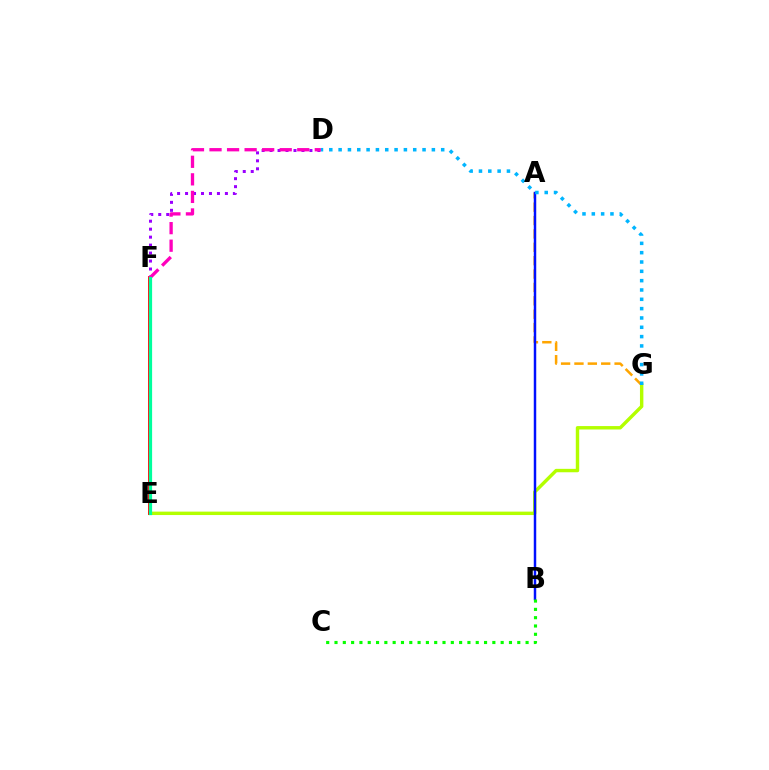{('A', 'G'): [{'color': '#ffa500', 'line_style': 'dashed', 'thickness': 1.82}], ('E', 'G'): [{'color': '#b3ff00', 'line_style': 'solid', 'thickness': 2.46}], ('D', 'F'): [{'color': '#9b00ff', 'line_style': 'dotted', 'thickness': 2.17}, {'color': '#ff00bd', 'line_style': 'dashed', 'thickness': 2.38}], ('A', 'B'): [{'color': '#0010ff', 'line_style': 'solid', 'thickness': 1.78}], ('D', 'G'): [{'color': '#00b5ff', 'line_style': 'dotted', 'thickness': 2.53}], ('B', 'C'): [{'color': '#08ff00', 'line_style': 'dotted', 'thickness': 2.26}], ('E', 'F'): [{'color': '#ff0000', 'line_style': 'solid', 'thickness': 2.76}, {'color': '#00ff9d', 'line_style': 'solid', 'thickness': 2.32}]}